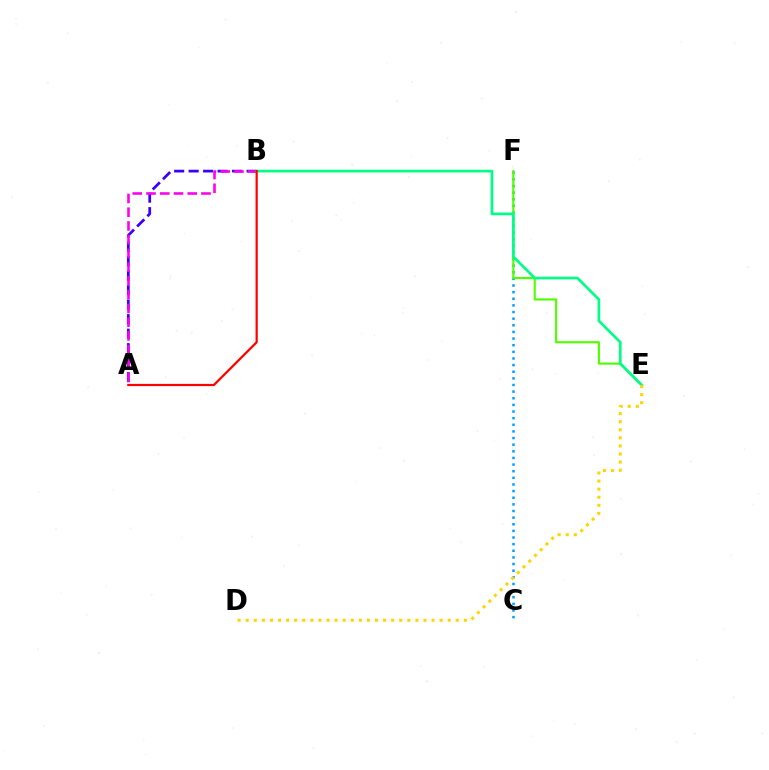{('A', 'B'): [{'color': '#3700ff', 'line_style': 'dashed', 'thickness': 1.97}, {'color': '#ff00ed', 'line_style': 'dashed', 'thickness': 1.87}, {'color': '#ff0000', 'line_style': 'solid', 'thickness': 1.6}], ('C', 'F'): [{'color': '#009eff', 'line_style': 'dotted', 'thickness': 1.8}], ('E', 'F'): [{'color': '#4fff00', 'line_style': 'solid', 'thickness': 1.55}], ('B', 'E'): [{'color': '#00ff86', 'line_style': 'solid', 'thickness': 1.94}], ('D', 'E'): [{'color': '#ffd500', 'line_style': 'dotted', 'thickness': 2.2}]}